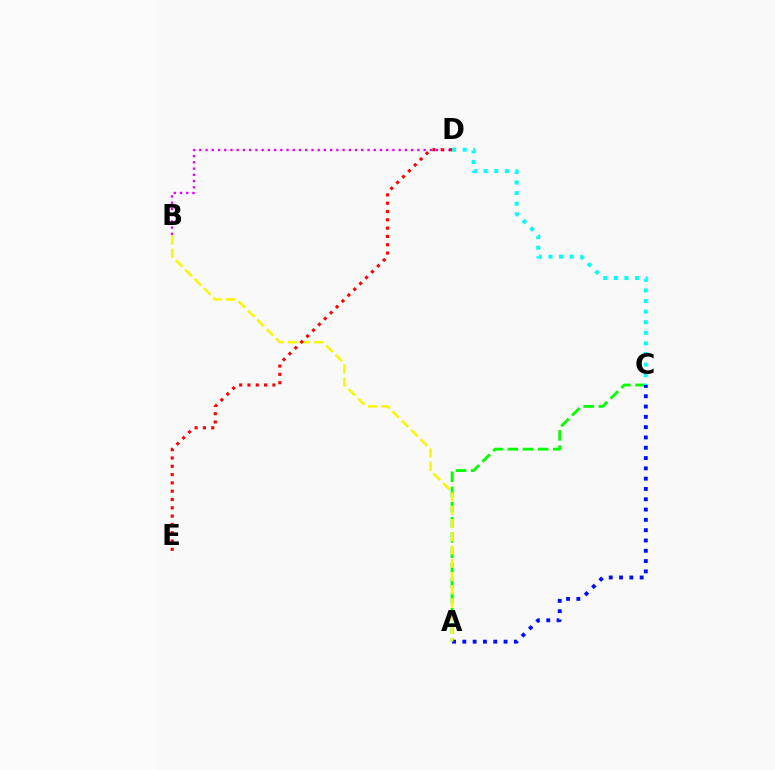{('A', 'C'): [{'color': '#08ff00', 'line_style': 'dashed', 'thickness': 2.06}, {'color': '#0010ff', 'line_style': 'dotted', 'thickness': 2.8}], ('C', 'D'): [{'color': '#00fff6', 'line_style': 'dotted', 'thickness': 2.88}], ('B', 'D'): [{'color': '#ee00ff', 'line_style': 'dotted', 'thickness': 1.69}], ('A', 'B'): [{'color': '#fcf500', 'line_style': 'dashed', 'thickness': 1.8}], ('D', 'E'): [{'color': '#ff0000', 'line_style': 'dotted', 'thickness': 2.26}]}